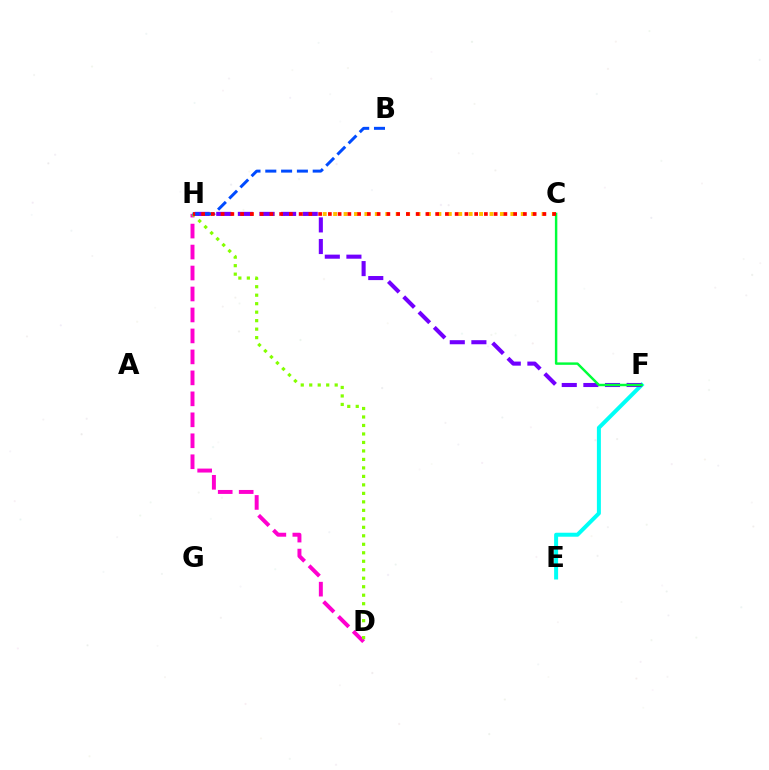{('D', 'H'): [{'color': '#ff00cf', 'line_style': 'dashed', 'thickness': 2.85}, {'color': '#84ff00', 'line_style': 'dotted', 'thickness': 2.31}], ('C', 'H'): [{'color': '#ffbd00', 'line_style': 'dotted', 'thickness': 2.83}, {'color': '#ff0000', 'line_style': 'dotted', 'thickness': 2.65}], ('E', 'F'): [{'color': '#00fff6', 'line_style': 'solid', 'thickness': 2.87}], ('F', 'H'): [{'color': '#7200ff', 'line_style': 'dashed', 'thickness': 2.94}], ('B', 'H'): [{'color': '#004bff', 'line_style': 'dashed', 'thickness': 2.15}], ('C', 'F'): [{'color': '#00ff39', 'line_style': 'solid', 'thickness': 1.76}]}